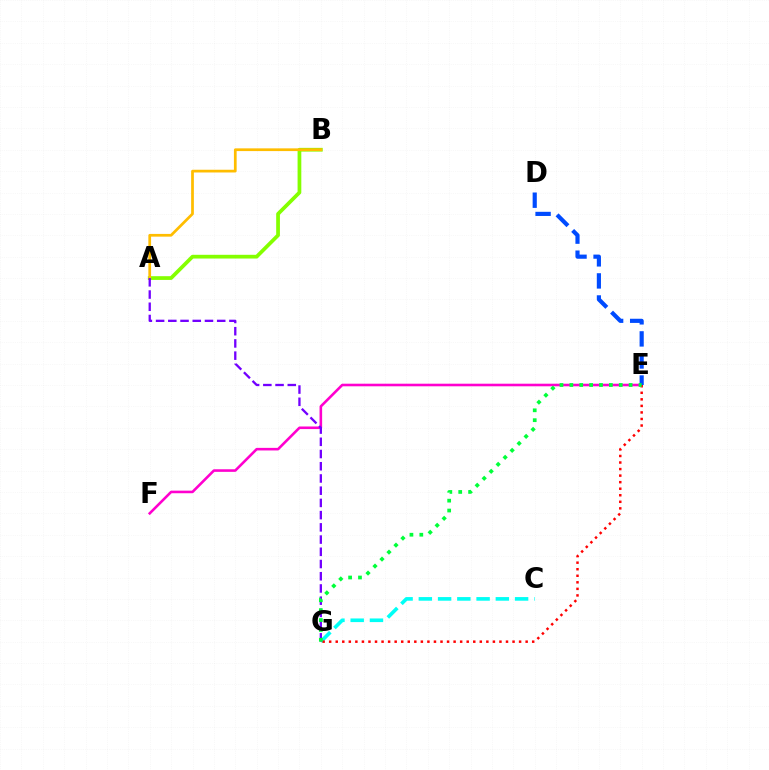{('C', 'G'): [{'color': '#00fff6', 'line_style': 'dashed', 'thickness': 2.62}], ('E', 'F'): [{'color': '#ff00cf', 'line_style': 'solid', 'thickness': 1.87}], ('A', 'B'): [{'color': '#84ff00', 'line_style': 'solid', 'thickness': 2.69}, {'color': '#ffbd00', 'line_style': 'solid', 'thickness': 1.97}], ('D', 'E'): [{'color': '#004bff', 'line_style': 'dashed', 'thickness': 3.0}], ('A', 'G'): [{'color': '#7200ff', 'line_style': 'dashed', 'thickness': 1.66}], ('E', 'G'): [{'color': '#ff0000', 'line_style': 'dotted', 'thickness': 1.78}, {'color': '#00ff39', 'line_style': 'dotted', 'thickness': 2.68}]}